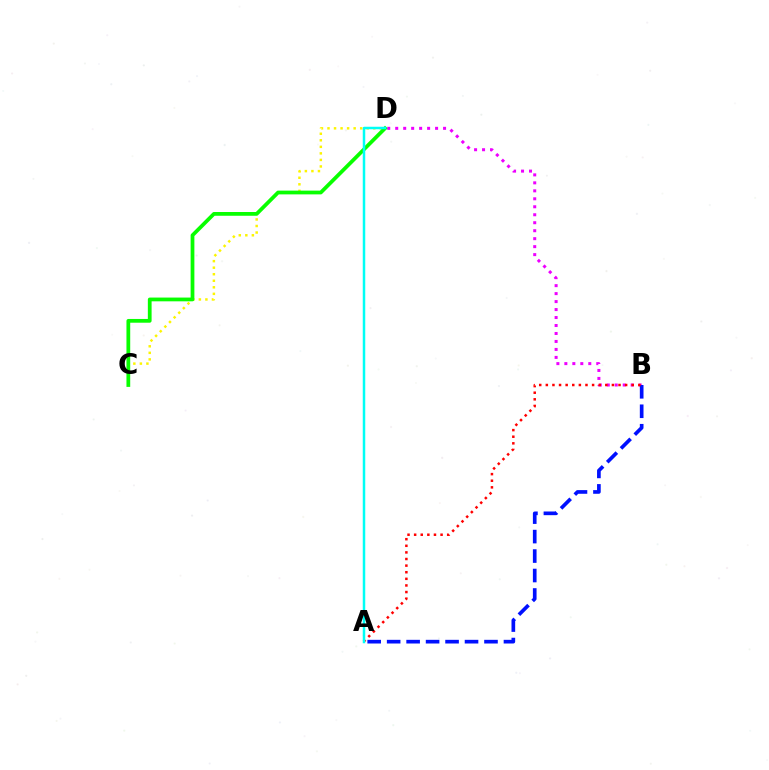{('B', 'D'): [{'color': '#ee00ff', 'line_style': 'dotted', 'thickness': 2.17}], ('C', 'D'): [{'color': '#fcf500', 'line_style': 'dotted', 'thickness': 1.78}, {'color': '#08ff00', 'line_style': 'solid', 'thickness': 2.7}], ('A', 'B'): [{'color': '#0010ff', 'line_style': 'dashed', 'thickness': 2.64}, {'color': '#ff0000', 'line_style': 'dotted', 'thickness': 1.8}], ('A', 'D'): [{'color': '#00fff6', 'line_style': 'solid', 'thickness': 1.79}]}